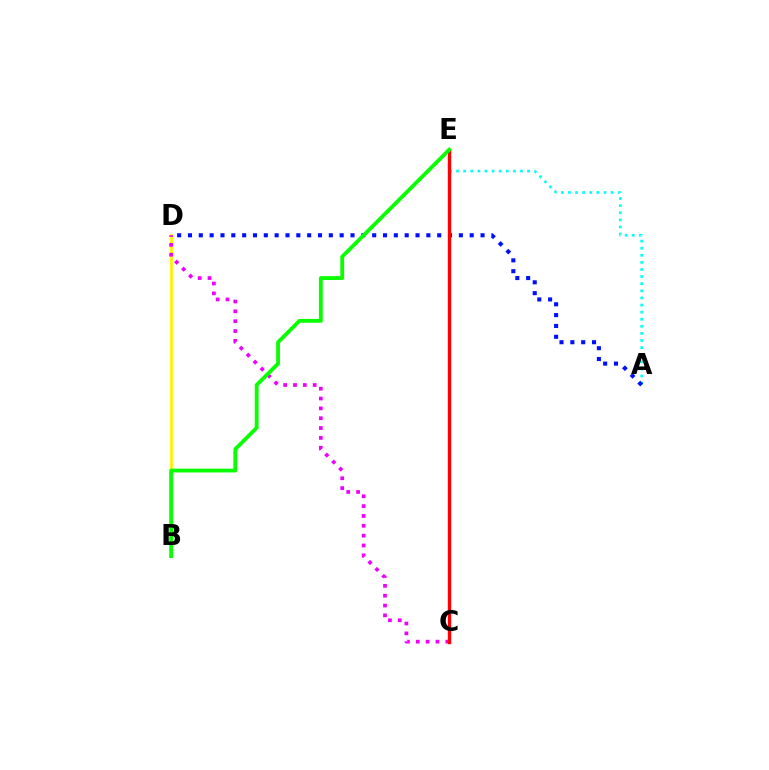{('A', 'E'): [{'color': '#00fff6', 'line_style': 'dotted', 'thickness': 1.93}], ('A', 'D'): [{'color': '#0010ff', 'line_style': 'dotted', 'thickness': 2.94}], ('B', 'D'): [{'color': '#fcf500', 'line_style': 'solid', 'thickness': 2.03}], ('C', 'D'): [{'color': '#ee00ff', 'line_style': 'dotted', 'thickness': 2.67}], ('C', 'E'): [{'color': '#ff0000', 'line_style': 'solid', 'thickness': 2.44}], ('B', 'E'): [{'color': '#08ff00', 'line_style': 'solid', 'thickness': 2.75}]}